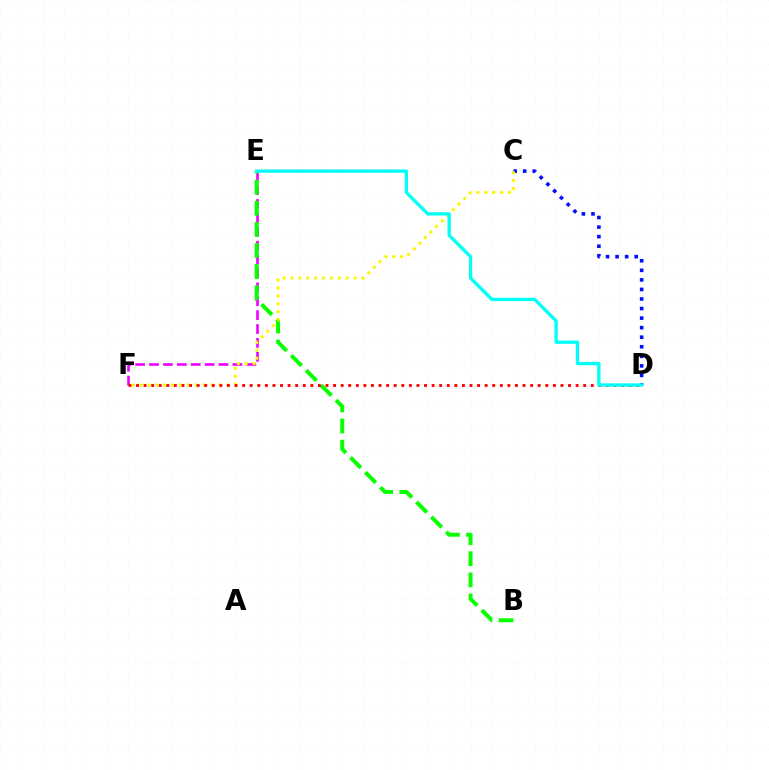{('C', 'D'): [{'color': '#0010ff', 'line_style': 'dotted', 'thickness': 2.6}], ('E', 'F'): [{'color': '#ee00ff', 'line_style': 'dashed', 'thickness': 1.89}], ('B', 'E'): [{'color': '#08ff00', 'line_style': 'dashed', 'thickness': 2.87}], ('C', 'F'): [{'color': '#fcf500', 'line_style': 'dotted', 'thickness': 2.15}], ('D', 'F'): [{'color': '#ff0000', 'line_style': 'dotted', 'thickness': 2.06}], ('D', 'E'): [{'color': '#00fff6', 'line_style': 'solid', 'thickness': 2.39}]}